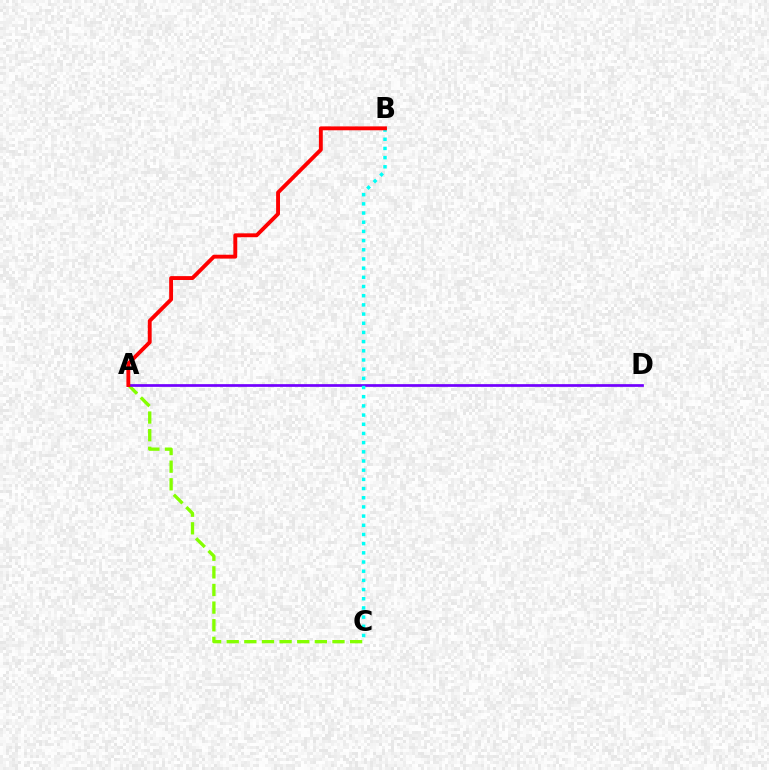{('A', 'C'): [{'color': '#84ff00', 'line_style': 'dashed', 'thickness': 2.39}], ('A', 'D'): [{'color': '#7200ff', 'line_style': 'solid', 'thickness': 1.96}], ('B', 'C'): [{'color': '#00fff6', 'line_style': 'dotted', 'thickness': 2.5}], ('A', 'B'): [{'color': '#ff0000', 'line_style': 'solid', 'thickness': 2.79}]}